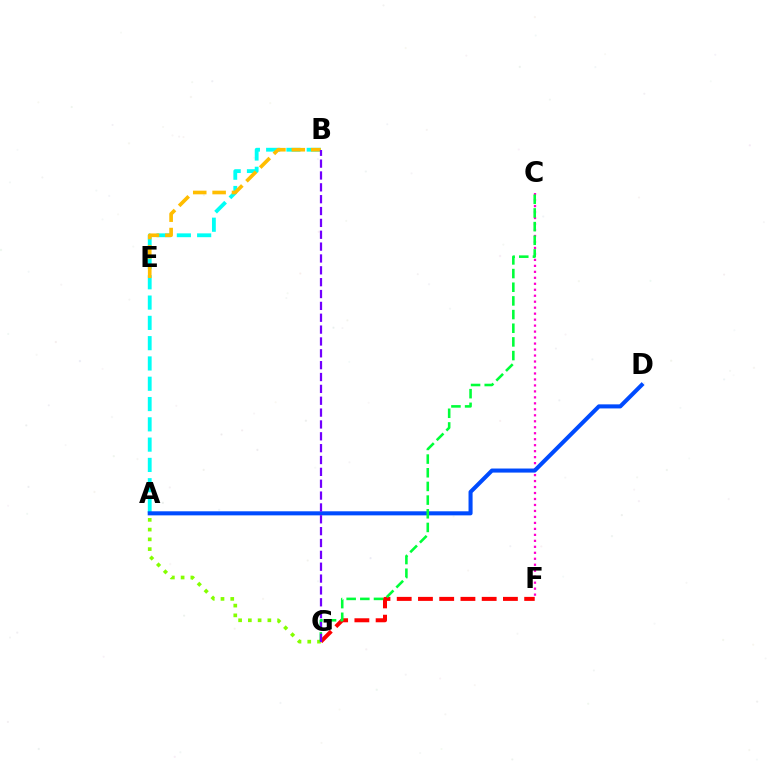{('C', 'F'): [{'color': '#ff00cf', 'line_style': 'dotted', 'thickness': 1.62}], ('F', 'G'): [{'color': '#ff0000', 'line_style': 'dashed', 'thickness': 2.89}], ('A', 'G'): [{'color': '#84ff00', 'line_style': 'dotted', 'thickness': 2.65}], ('A', 'B'): [{'color': '#00fff6', 'line_style': 'dashed', 'thickness': 2.76}], ('A', 'D'): [{'color': '#004bff', 'line_style': 'solid', 'thickness': 2.92}], ('C', 'G'): [{'color': '#00ff39', 'line_style': 'dashed', 'thickness': 1.86}], ('B', 'E'): [{'color': '#ffbd00', 'line_style': 'dashed', 'thickness': 2.63}], ('B', 'G'): [{'color': '#7200ff', 'line_style': 'dashed', 'thickness': 1.61}]}